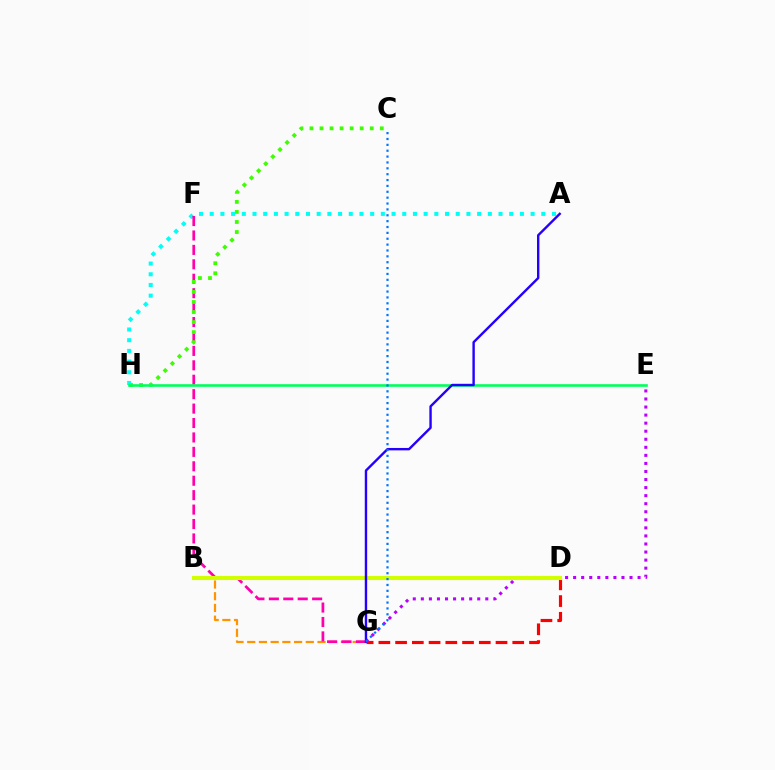{('B', 'G'): [{'color': '#ff9400', 'line_style': 'dashed', 'thickness': 1.59}], ('A', 'H'): [{'color': '#00fff6', 'line_style': 'dotted', 'thickness': 2.91}], ('F', 'G'): [{'color': '#ff00ac', 'line_style': 'dashed', 'thickness': 1.96}], ('C', 'H'): [{'color': '#3dff00', 'line_style': 'dotted', 'thickness': 2.73}], ('D', 'G'): [{'color': '#ff0000', 'line_style': 'dashed', 'thickness': 2.27}], ('E', 'G'): [{'color': '#b900ff', 'line_style': 'dotted', 'thickness': 2.19}], ('B', 'D'): [{'color': '#d1ff00', 'line_style': 'solid', 'thickness': 2.96}], ('E', 'H'): [{'color': '#00ff5c', 'line_style': 'solid', 'thickness': 1.89}], ('A', 'G'): [{'color': '#2500ff', 'line_style': 'solid', 'thickness': 1.73}], ('C', 'G'): [{'color': '#0074ff', 'line_style': 'dotted', 'thickness': 1.59}]}